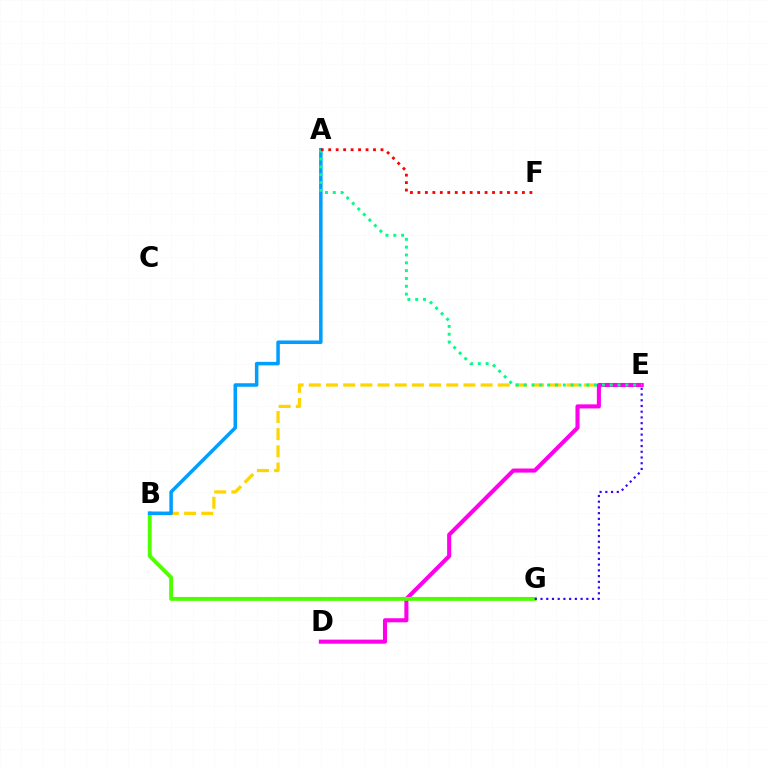{('B', 'E'): [{'color': '#ffd500', 'line_style': 'dashed', 'thickness': 2.33}], ('D', 'E'): [{'color': '#ff00ed', 'line_style': 'solid', 'thickness': 2.93}], ('B', 'G'): [{'color': '#4fff00', 'line_style': 'solid', 'thickness': 2.81}], ('A', 'B'): [{'color': '#009eff', 'line_style': 'solid', 'thickness': 2.53}], ('E', 'G'): [{'color': '#3700ff', 'line_style': 'dotted', 'thickness': 1.56}], ('A', 'E'): [{'color': '#00ff86', 'line_style': 'dotted', 'thickness': 2.13}], ('A', 'F'): [{'color': '#ff0000', 'line_style': 'dotted', 'thickness': 2.03}]}